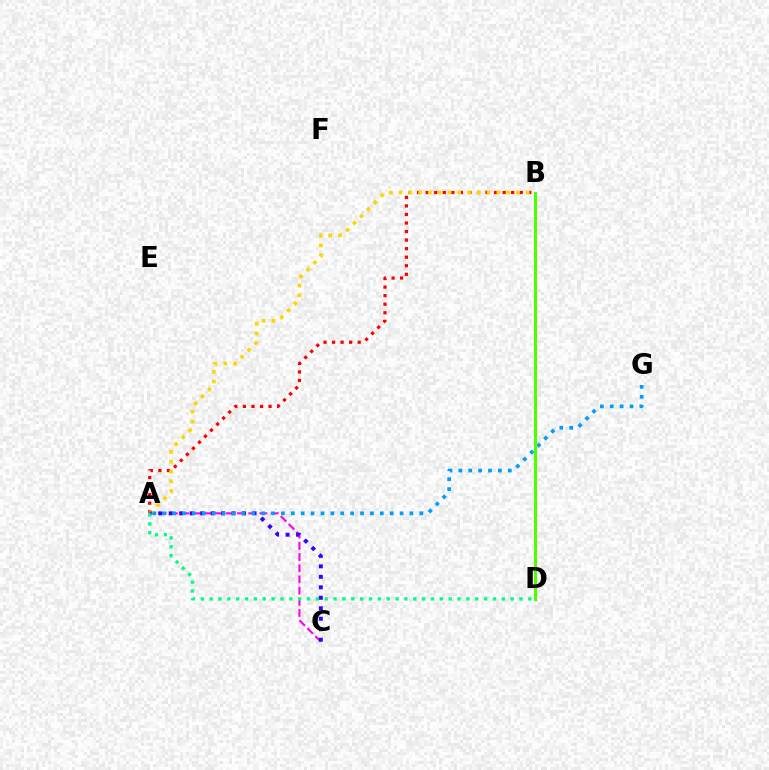{('A', 'B'): [{'color': '#ff0000', 'line_style': 'dotted', 'thickness': 2.32}, {'color': '#ffd500', 'line_style': 'dotted', 'thickness': 2.66}], ('A', 'C'): [{'color': '#ff00ed', 'line_style': 'dashed', 'thickness': 1.52}, {'color': '#3700ff', 'line_style': 'dotted', 'thickness': 2.85}], ('A', 'G'): [{'color': '#009eff', 'line_style': 'dotted', 'thickness': 2.69}], ('B', 'D'): [{'color': '#4fff00', 'line_style': 'solid', 'thickness': 2.2}], ('A', 'D'): [{'color': '#00ff86', 'line_style': 'dotted', 'thickness': 2.41}]}